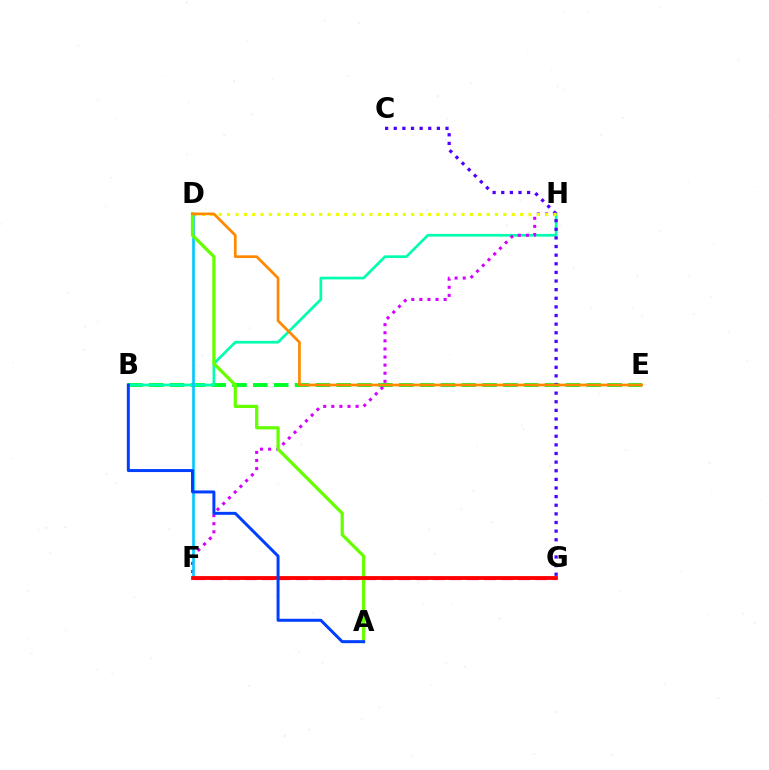{('B', 'E'): [{'color': '#00ff27', 'line_style': 'dashed', 'thickness': 2.83}], ('F', 'G'): [{'color': '#ff00a0', 'line_style': 'dashed', 'thickness': 2.32}, {'color': '#ff0000', 'line_style': 'solid', 'thickness': 2.74}], ('B', 'H'): [{'color': '#00ffaf', 'line_style': 'solid', 'thickness': 1.94}], ('C', 'G'): [{'color': '#4f00ff', 'line_style': 'dotted', 'thickness': 2.34}], ('F', 'H'): [{'color': '#d600ff', 'line_style': 'dotted', 'thickness': 2.2}], ('D', 'H'): [{'color': '#eeff00', 'line_style': 'dotted', 'thickness': 2.27}], ('D', 'F'): [{'color': '#00c7ff', 'line_style': 'solid', 'thickness': 1.88}], ('A', 'D'): [{'color': '#66ff00', 'line_style': 'solid', 'thickness': 2.33}], ('D', 'E'): [{'color': '#ff8800', 'line_style': 'solid', 'thickness': 1.95}], ('A', 'B'): [{'color': '#003fff', 'line_style': 'solid', 'thickness': 2.15}]}